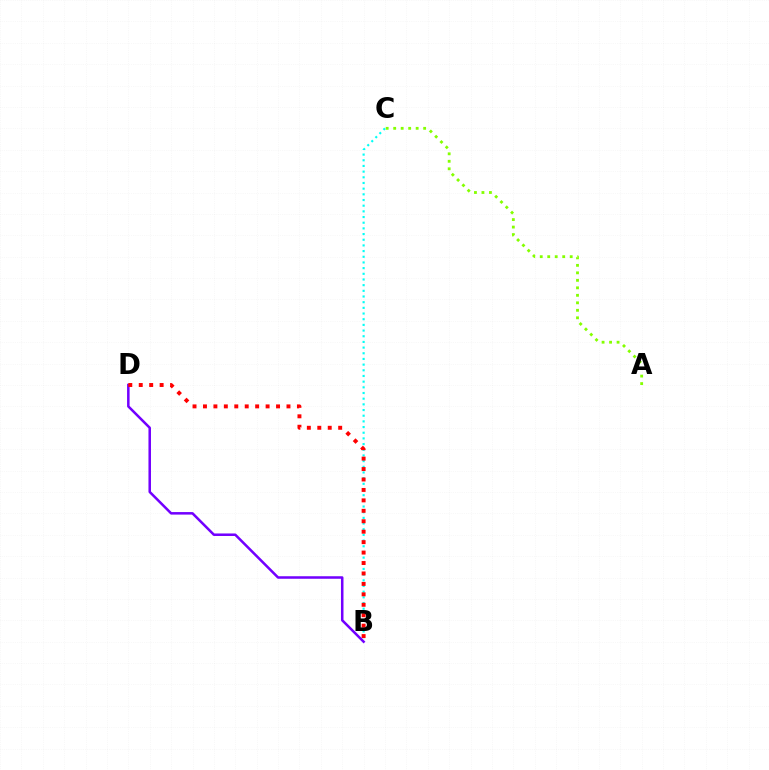{('B', 'C'): [{'color': '#00fff6', 'line_style': 'dotted', 'thickness': 1.54}], ('B', 'D'): [{'color': '#7200ff', 'line_style': 'solid', 'thickness': 1.82}, {'color': '#ff0000', 'line_style': 'dotted', 'thickness': 2.84}], ('A', 'C'): [{'color': '#84ff00', 'line_style': 'dotted', 'thickness': 2.04}]}